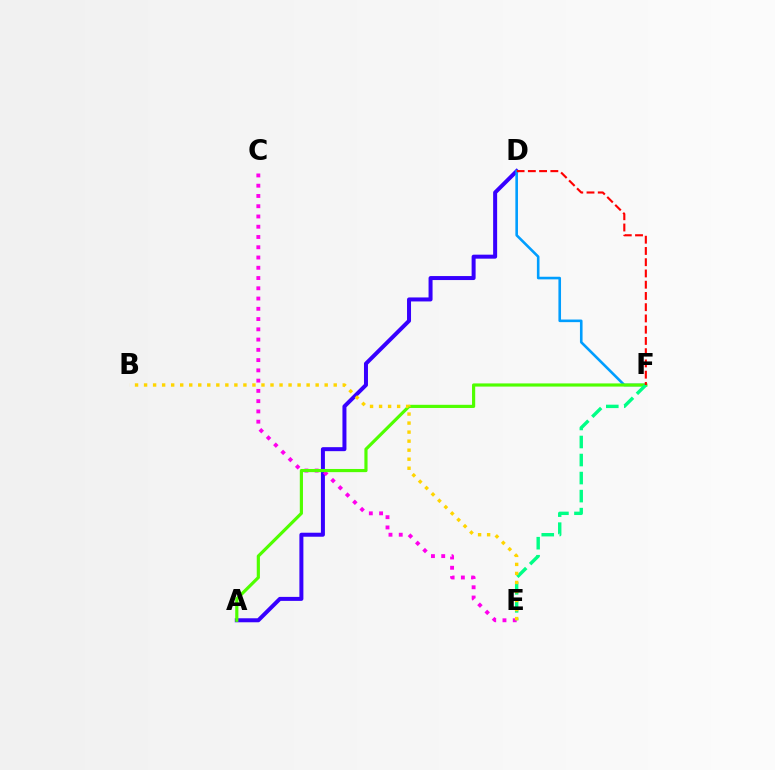{('A', 'D'): [{'color': '#3700ff', 'line_style': 'solid', 'thickness': 2.88}], ('C', 'E'): [{'color': '#ff00ed', 'line_style': 'dotted', 'thickness': 2.79}], ('D', 'F'): [{'color': '#009eff', 'line_style': 'solid', 'thickness': 1.88}, {'color': '#ff0000', 'line_style': 'dashed', 'thickness': 1.53}], ('A', 'F'): [{'color': '#4fff00', 'line_style': 'solid', 'thickness': 2.28}], ('E', 'F'): [{'color': '#00ff86', 'line_style': 'dashed', 'thickness': 2.45}], ('B', 'E'): [{'color': '#ffd500', 'line_style': 'dotted', 'thickness': 2.45}]}